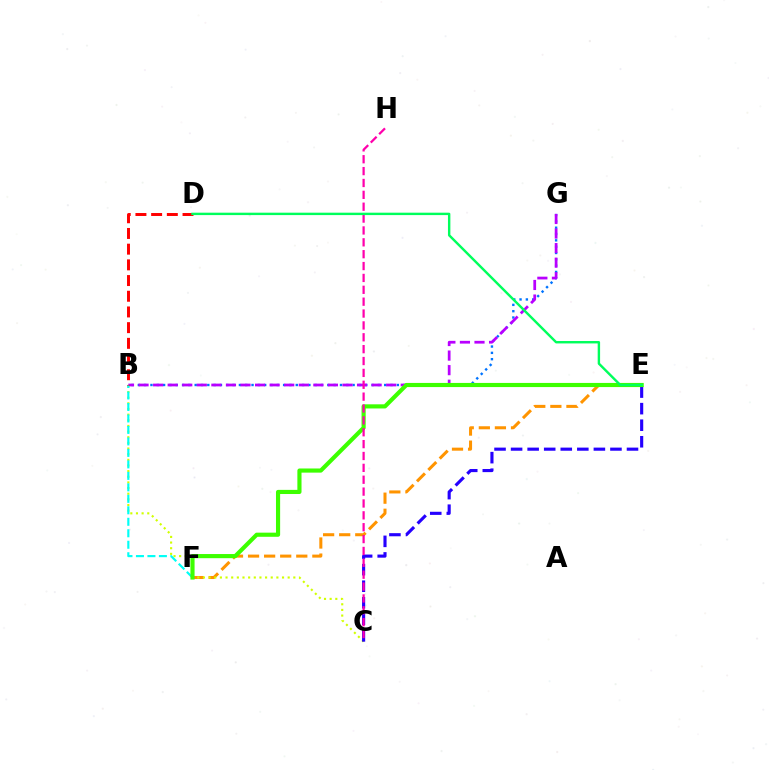{('E', 'F'): [{'color': '#ff9400', 'line_style': 'dashed', 'thickness': 2.18}, {'color': '#3dff00', 'line_style': 'solid', 'thickness': 2.98}], ('B', 'C'): [{'color': '#d1ff00', 'line_style': 'dotted', 'thickness': 1.53}], ('B', 'G'): [{'color': '#0074ff', 'line_style': 'dotted', 'thickness': 1.72}, {'color': '#b900ff', 'line_style': 'dashed', 'thickness': 1.98}], ('C', 'E'): [{'color': '#2500ff', 'line_style': 'dashed', 'thickness': 2.25}], ('B', 'F'): [{'color': '#00fff6', 'line_style': 'dashed', 'thickness': 1.56}], ('B', 'D'): [{'color': '#ff0000', 'line_style': 'dashed', 'thickness': 2.13}], ('C', 'H'): [{'color': '#ff00ac', 'line_style': 'dashed', 'thickness': 1.61}], ('D', 'E'): [{'color': '#00ff5c', 'line_style': 'solid', 'thickness': 1.74}]}